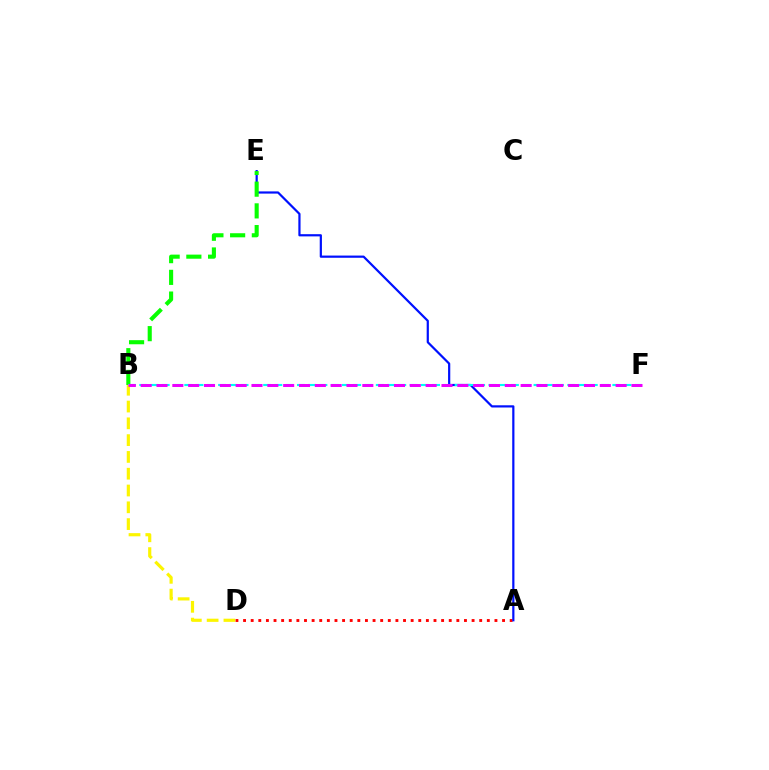{('A', 'D'): [{'color': '#ff0000', 'line_style': 'dotted', 'thickness': 2.07}], ('A', 'E'): [{'color': '#0010ff', 'line_style': 'solid', 'thickness': 1.59}], ('B', 'E'): [{'color': '#08ff00', 'line_style': 'dashed', 'thickness': 2.95}], ('B', 'F'): [{'color': '#00fff6', 'line_style': 'dashed', 'thickness': 1.53}, {'color': '#ee00ff', 'line_style': 'dashed', 'thickness': 2.15}], ('B', 'D'): [{'color': '#fcf500', 'line_style': 'dashed', 'thickness': 2.28}]}